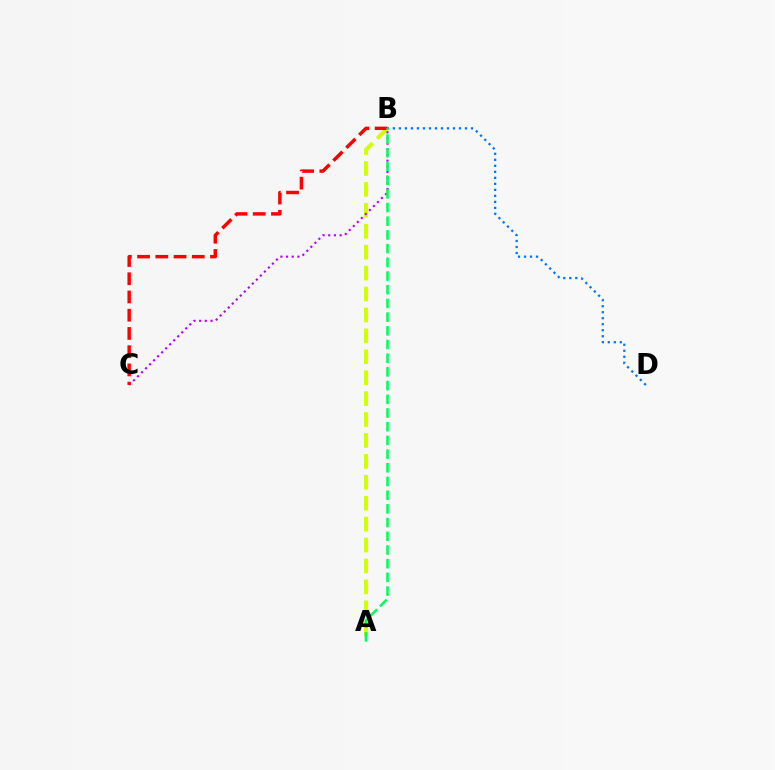{('A', 'B'): [{'color': '#d1ff00', 'line_style': 'dashed', 'thickness': 2.84}, {'color': '#00ff5c', 'line_style': 'dashed', 'thickness': 1.86}], ('B', 'C'): [{'color': '#b900ff', 'line_style': 'dotted', 'thickness': 1.54}, {'color': '#ff0000', 'line_style': 'dashed', 'thickness': 2.48}], ('B', 'D'): [{'color': '#0074ff', 'line_style': 'dotted', 'thickness': 1.63}]}